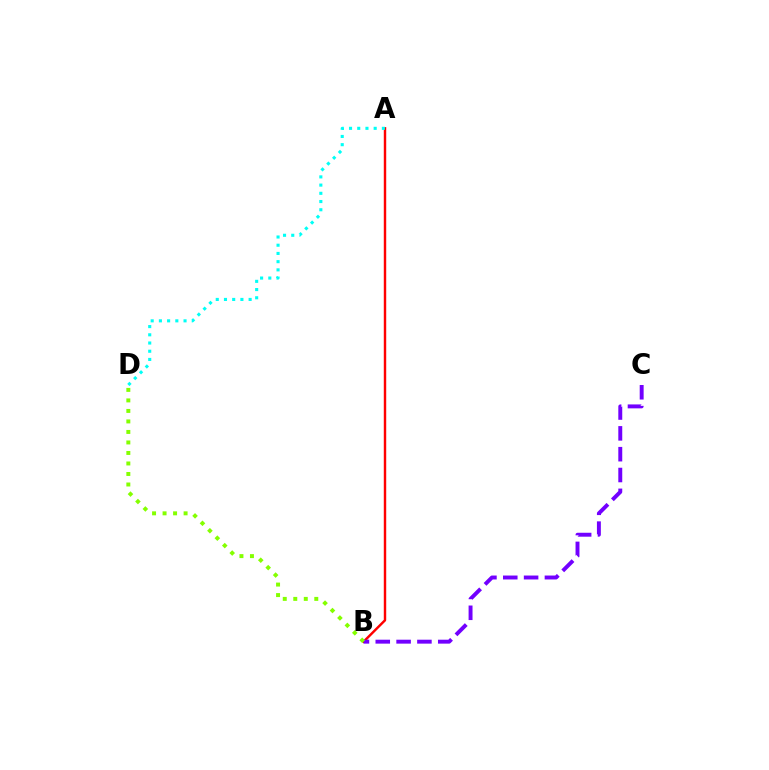{('A', 'B'): [{'color': '#ff0000', 'line_style': 'solid', 'thickness': 1.75}], ('B', 'C'): [{'color': '#7200ff', 'line_style': 'dashed', 'thickness': 2.83}], ('B', 'D'): [{'color': '#84ff00', 'line_style': 'dotted', 'thickness': 2.86}], ('A', 'D'): [{'color': '#00fff6', 'line_style': 'dotted', 'thickness': 2.23}]}